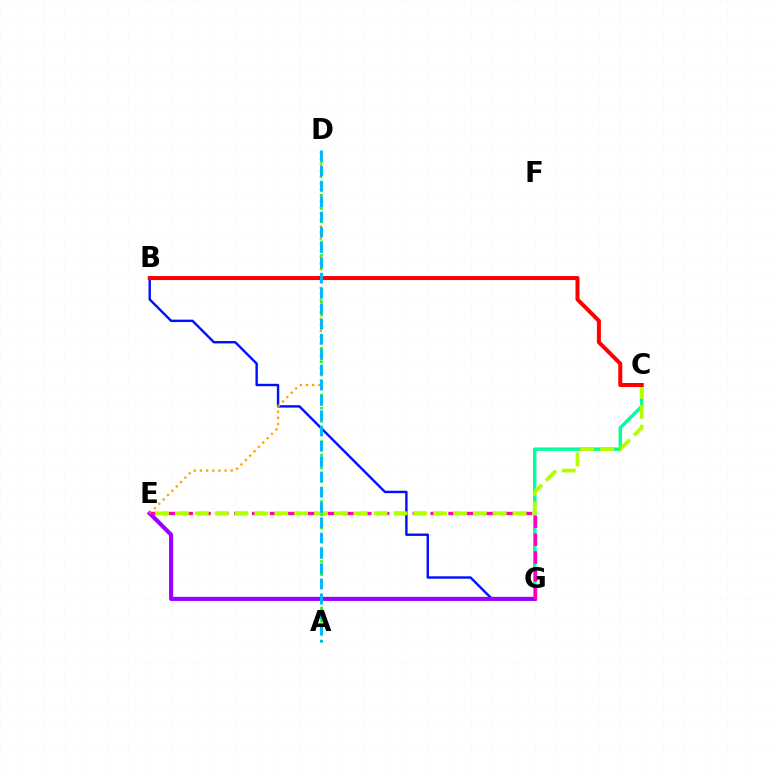{('B', 'G'): [{'color': '#0010ff', 'line_style': 'solid', 'thickness': 1.73}], ('C', 'G'): [{'color': '#00ff9d', 'line_style': 'solid', 'thickness': 2.46}], ('E', 'G'): [{'color': '#9b00ff', 'line_style': 'solid', 'thickness': 2.96}, {'color': '#ff00bd', 'line_style': 'dashed', 'thickness': 2.43}], ('D', 'E'): [{'color': '#ffa500', 'line_style': 'dotted', 'thickness': 1.67}], ('C', 'E'): [{'color': '#b3ff00', 'line_style': 'dashed', 'thickness': 2.7}], ('B', 'C'): [{'color': '#ff0000', 'line_style': 'solid', 'thickness': 2.89}], ('A', 'D'): [{'color': '#08ff00', 'line_style': 'dotted', 'thickness': 1.81}, {'color': '#00b5ff', 'line_style': 'dashed', 'thickness': 2.08}]}